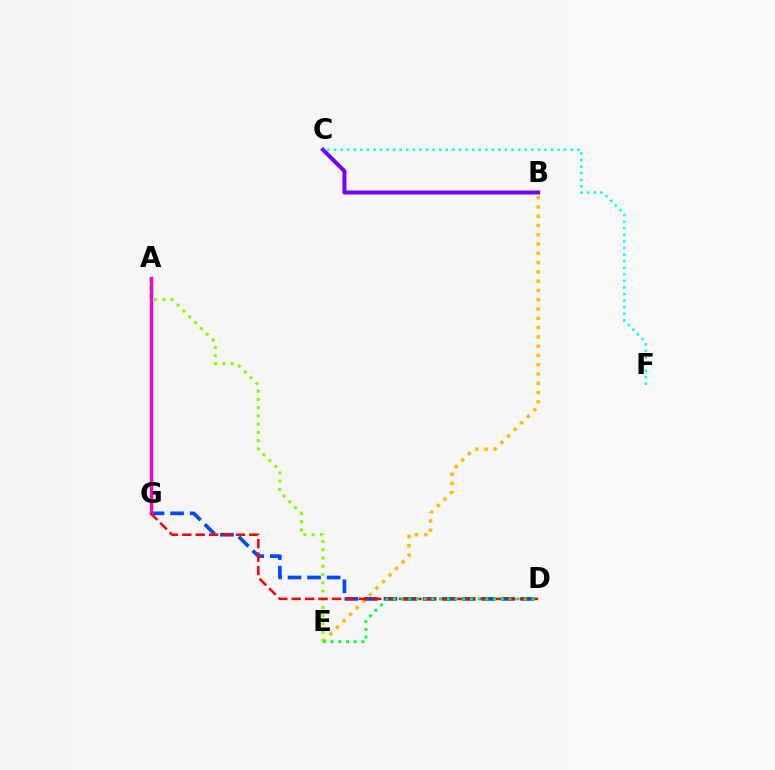{('B', 'E'): [{'color': '#ffbd00', 'line_style': 'dotted', 'thickness': 2.52}], ('D', 'G'): [{'color': '#004bff', 'line_style': 'dashed', 'thickness': 2.66}, {'color': '#ff0000', 'line_style': 'dashed', 'thickness': 1.82}], ('A', 'E'): [{'color': '#84ff00', 'line_style': 'dotted', 'thickness': 2.24}], ('A', 'G'): [{'color': '#ff00cf', 'line_style': 'solid', 'thickness': 2.45}], ('B', 'C'): [{'color': '#7200ff', 'line_style': 'solid', 'thickness': 2.87}], ('D', 'E'): [{'color': '#00ff39', 'line_style': 'dotted', 'thickness': 2.09}], ('C', 'F'): [{'color': '#00fff6', 'line_style': 'dotted', 'thickness': 1.79}]}